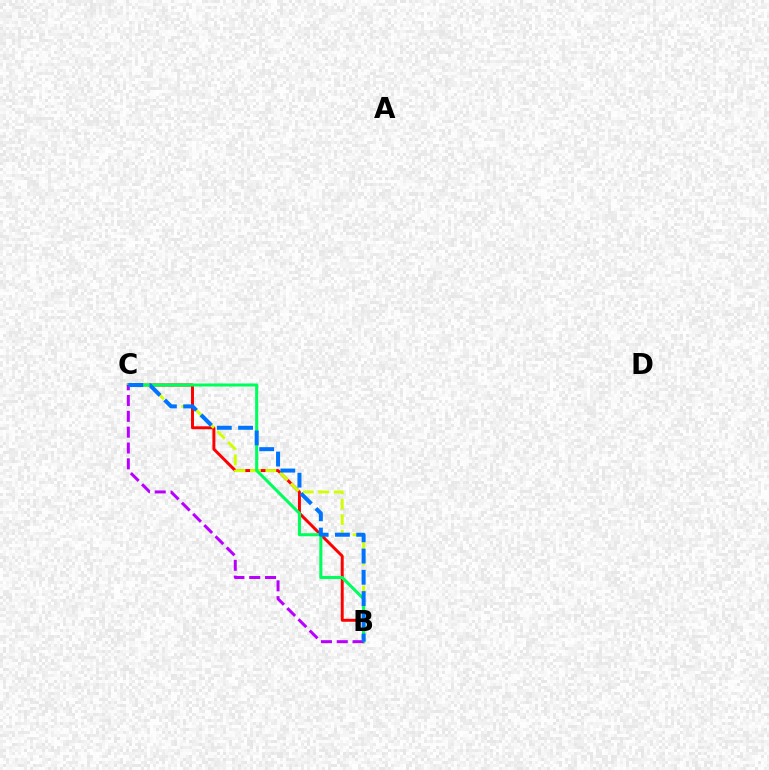{('B', 'C'): [{'color': '#ff0000', 'line_style': 'solid', 'thickness': 2.13}, {'color': '#d1ff00', 'line_style': 'dashed', 'thickness': 2.1}, {'color': '#00ff5c', 'line_style': 'solid', 'thickness': 2.2}, {'color': '#b900ff', 'line_style': 'dashed', 'thickness': 2.15}, {'color': '#0074ff', 'line_style': 'dashed', 'thickness': 2.89}]}